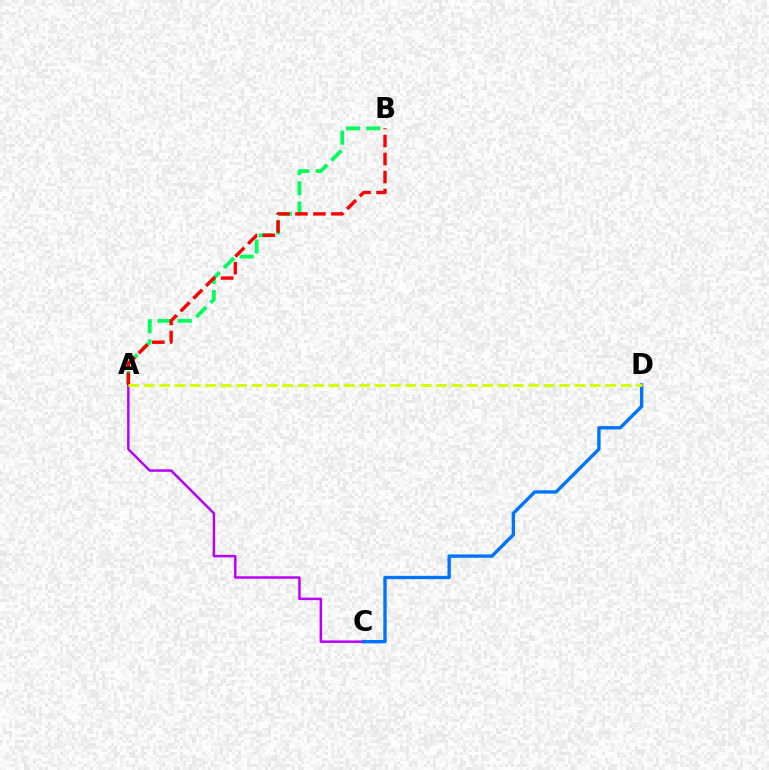{('A', 'C'): [{'color': '#b900ff', 'line_style': 'solid', 'thickness': 1.78}], ('A', 'B'): [{'color': '#00ff5c', 'line_style': 'dashed', 'thickness': 2.74}, {'color': '#ff0000', 'line_style': 'dashed', 'thickness': 2.44}], ('C', 'D'): [{'color': '#0074ff', 'line_style': 'solid', 'thickness': 2.42}], ('A', 'D'): [{'color': '#d1ff00', 'line_style': 'dashed', 'thickness': 2.09}]}